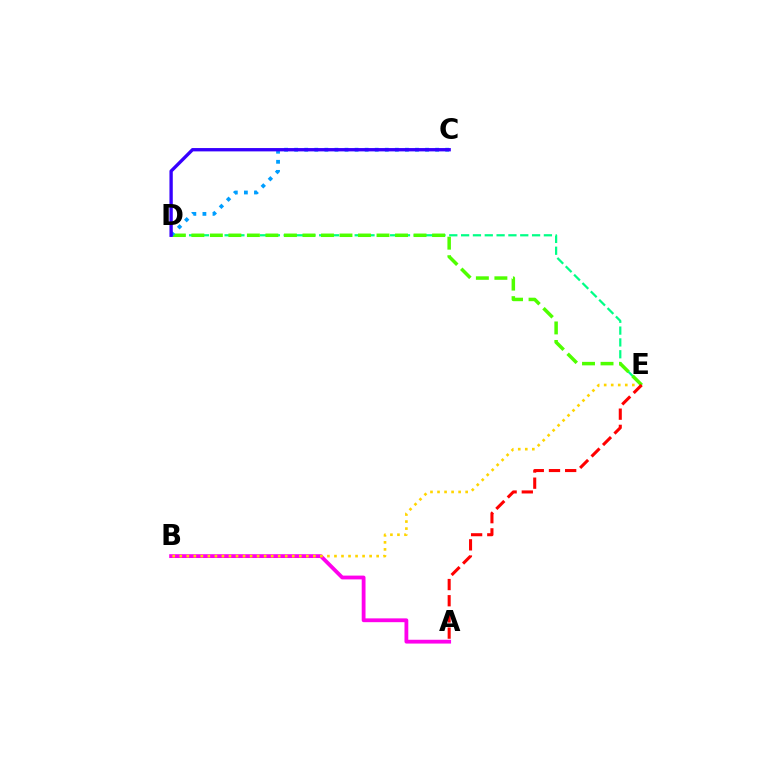{('A', 'B'): [{'color': '#ff00ed', 'line_style': 'solid', 'thickness': 2.74}], ('D', 'E'): [{'color': '#00ff86', 'line_style': 'dashed', 'thickness': 1.61}, {'color': '#4fff00', 'line_style': 'dashed', 'thickness': 2.52}], ('B', 'E'): [{'color': '#ffd500', 'line_style': 'dotted', 'thickness': 1.91}], ('C', 'D'): [{'color': '#009eff', 'line_style': 'dotted', 'thickness': 2.74}, {'color': '#3700ff', 'line_style': 'solid', 'thickness': 2.4}], ('A', 'E'): [{'color': '#ff0000', 'line_style': 'dashed', 'thickness': 2.2}]}